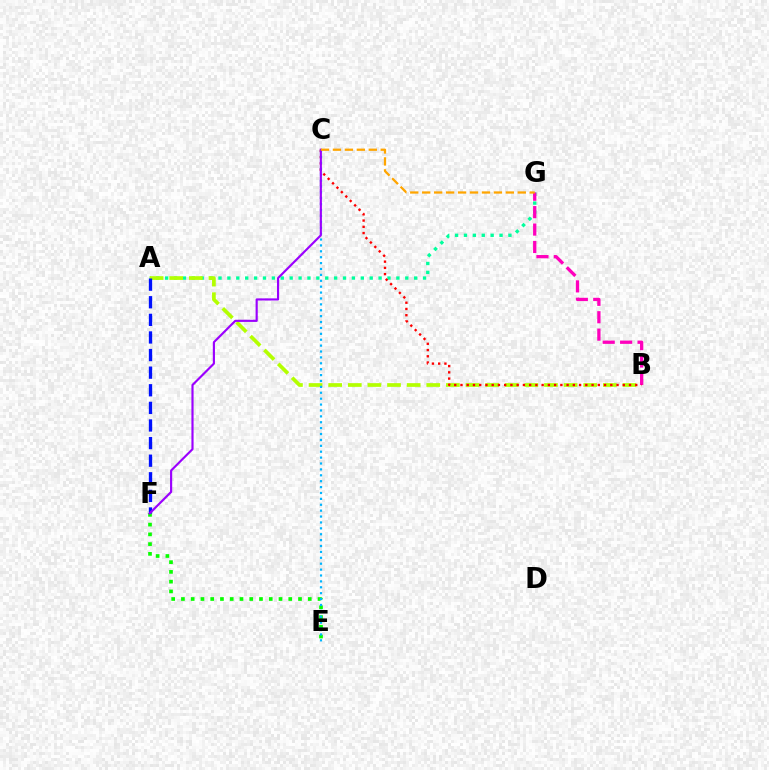{('A', 'G'): [{'color': '#00ff9d', 'line_style': 'dotted', 'thickness': 2.42}], ('B', 'G'): [{'color': '#ff00bd', 'line_style': 'dashed', 'thickness': 2.37}], ('E', 'F'): [{'color': '#08ff00', 'line_style': 'dotted', 'thickness': 2.65}], ('A', 'B'): [{'color': '#b3ff00', 'line_style': 'dashed', 'thickness': 2.67}], ('B', 'C'): [{'color': '#ff0000', 'line_style': 'dotted', 'thickness': 1.7}], ('A', 'F'): [{'color': '#0010ff', 'line_style': 'dashed', 'thickness': 2.39}], ('C', 'E'): [{'color': '#00b5ff', 'line_style': 'dotted', 'thickness': 1.6}], ('C', 'F'): [{'color': '#9b00ff', 'line_style': 'solid', 'thickness': 1.55}], ('C', 'G'): [{'color': '#ffa500', 'line_style': 'dashed', 'thickness': 1.62}]}